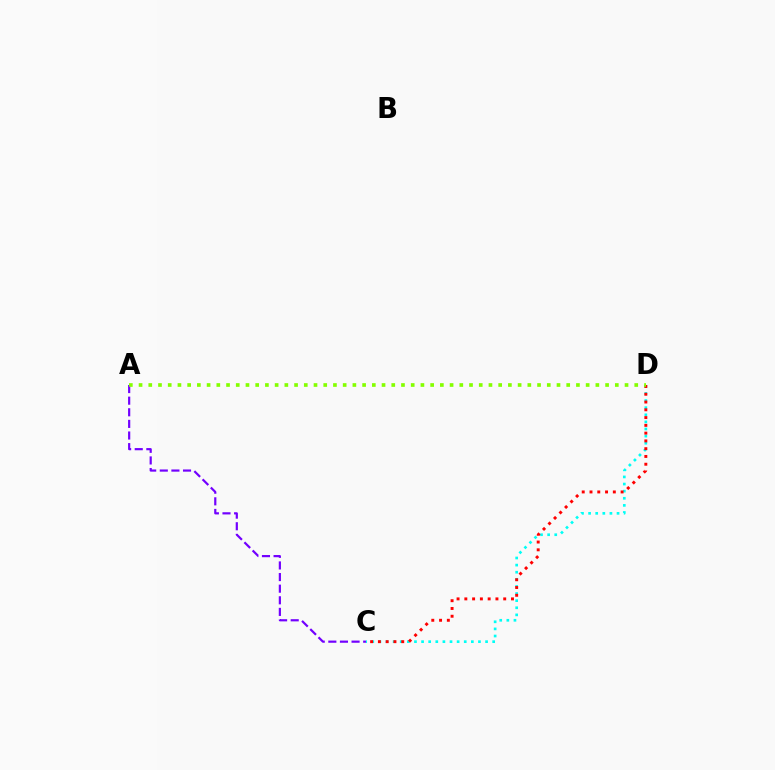{('C', 'D'): [{'color': '#00fff6', 'line_style': 'dotted', 'thickness': 1.93}, {'color': '#ff0000', 'line_style': 'dotted', 'thickness': 2.11}], ('A', 'C'): [{'color': '#7200ff', 'line_style': 'dashed', 'thickness': 1.58}], ('A', 'D'): [{'color': '#84ff00', 'line_style': 'dotted', 'thickness': 2.64}]}